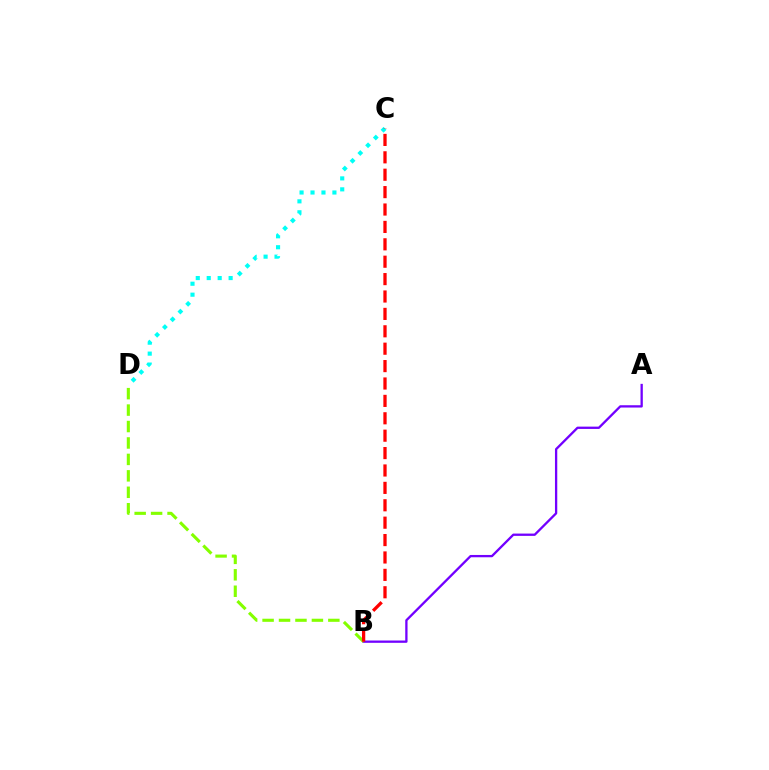{('A', 'B'): [{'color': '#7200ff', 'line_style': 'solid', 'thickness': 1.66}], ('C', 'D'): [{'color': '#00fff6', 'line_style': 'dotted', 'thickness': 2.98}], ('B', 'D'): [{'color': '#84ff00', 'line_style': 'dashed', 'thickness': 2.23}], ('B', 'C'): [{'color': '#ff0000', 'line_style': 'dashed', 'thickness': 2.36}]}